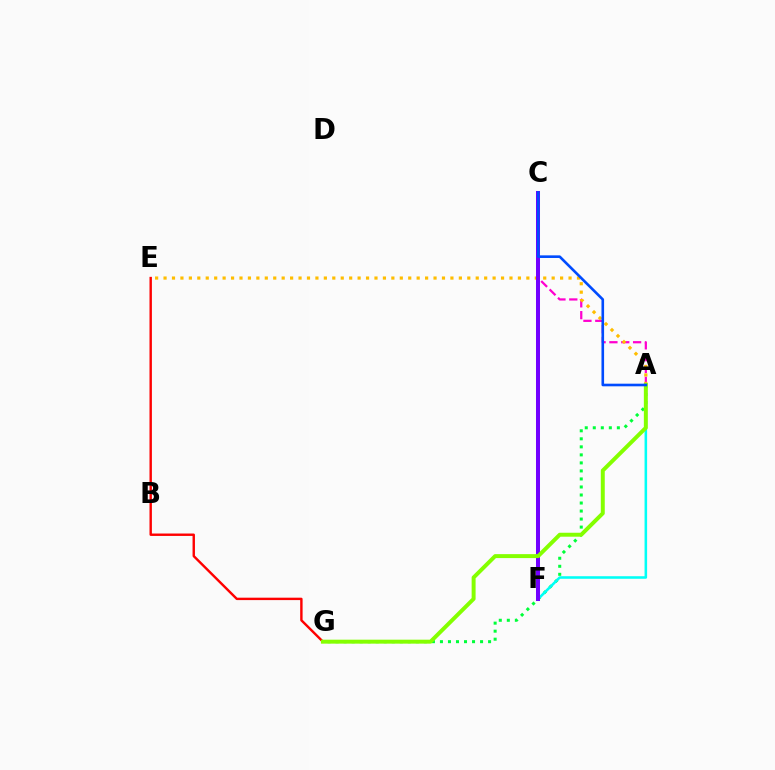{('A', 'G'): [{'color': '#00ff39', 'line_style': 'dotted', 'thickness': 2.18}, {'color': '#84ff00', 'line_style': 'solid', 'thickness': 2.85}], ('A', 'C'): [{'color': '#ff00cf', 'line_style': 'dashed', 'thickness': 1.61}, {'color': '#004bff', 'line_style': 'solid', 'thickness': 1.89}], ('A', 'E'): [{'color': '#ffbd00', 'line_style': 'dotted', 'thickness': 2.29}], ('A', 'F'): [{'color': '#00fff6', 'line_style': 'solid', 'thickness': 1.84}], ('E', 'G'): [{'color': '#ff0000', 'line_style': 'solid', 'thickness': 1.73}], ('C', 'F'): [{'color': '#7200ff', 'line_style': 'solid', 'thickness': 2.89}]}